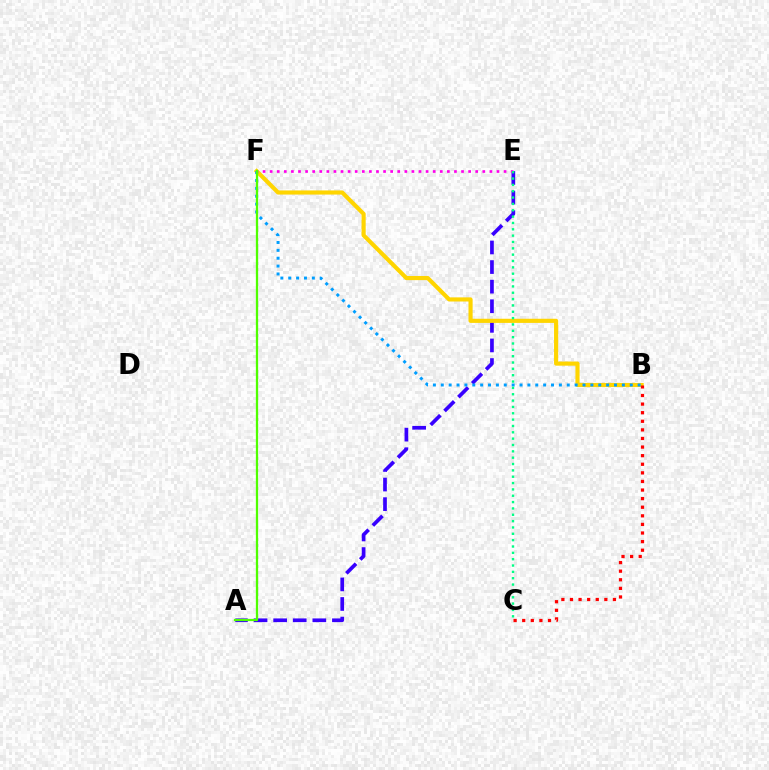{('A', 'E'): [{'color': '#3700ff', 'line_style': 'dashed', 'thickness': 2.66}], ('B', 'F'): [{'color': '#ffd500', 'line_style': 'solid', 'thickness': 2.98}, {'color': '#009eff', 'line_style': 'dotted', 'thickness': 2.14}], ('B', 'C'): [{'color': '#ff0000', 'line_style': 'dotted', 'thickness': 2.34}], ('E', 'F'): [{'color': '#ff00ed', 'line_style': 'dotted', 'thickness': 1.93}], ('C', 'E'): [{'color': '#00ff86', 'line_style': 'dotted', 'thickness': 1.72}], ('A', 'F'): [{'color': '#4fff00', 'line_style': 'solid', 'thickness': 1.64}]}